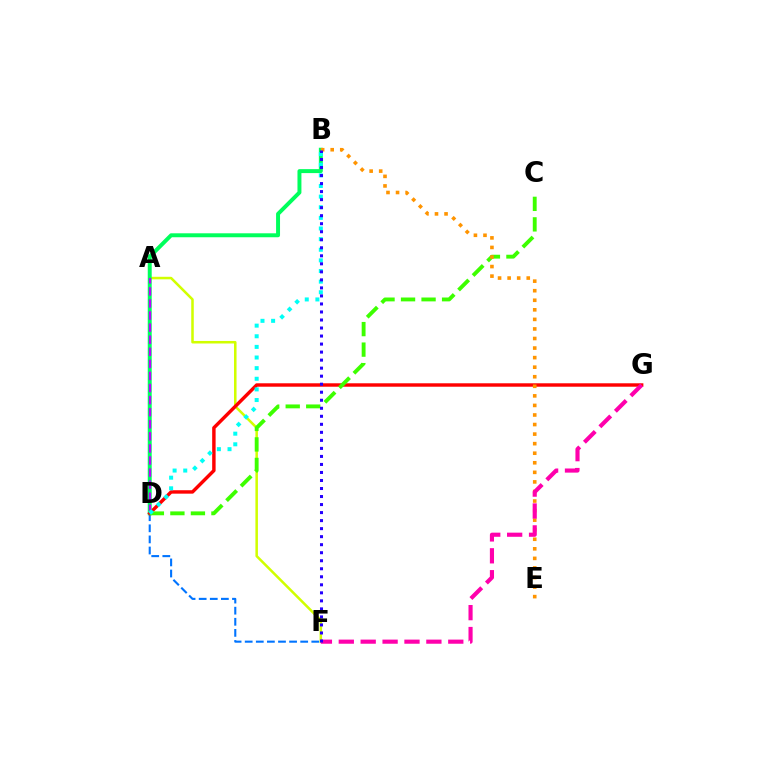{('A', 'F'): [{'color': '#d1ff00', 'line_style': 'solid', 'thickness': 1.82}], ('B', 'D'): [{'color': '#00ff5c', 'line_style': 'solid', 'thickness': 2.85}, {'color': '#00fff6', 'line_style': 'dotted', 'thickness': 2.89}], ('A', 'D'): [{'color': '#b900ff', 'line_style': 'dashed', 'thickness': 1.64}], ('D', 'F'): [{'color': '#0074ff', 'line_style': 'dashed', 'thickness': 1.51}], ('D', 'G'): [{'color': '#ff0000', 'line_style': 'solid', 'thickness': 2.47}], ('C', 'D'): [{'color': '#3dff00', 'line_style': 'dashed', 'thickness': 2.79}], ('B', 'E'): [{'color': '#ff9400', 'line_style': 'dotted', 'thickness': 2.6}], ('F', 'G'): [{'color': '#ff00ac', 'line_style': 'dashed', 'thickness': 2.97}], ('B', 'F'): [{'color': '#2500ff', 'line_style': 'dotted', 'thickness': 2.18}]}